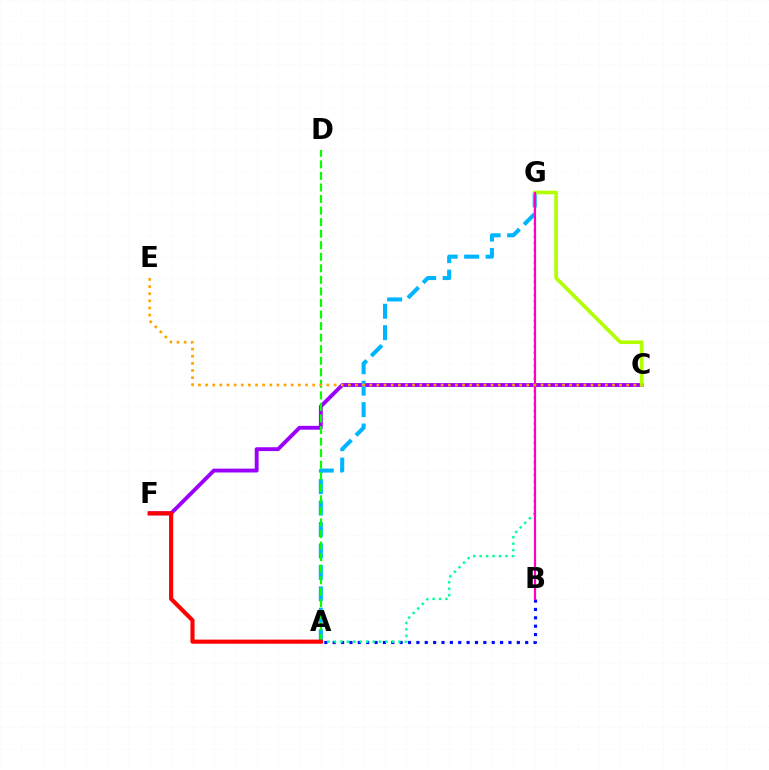{('C', 'F'): [{'color': '#9b00ff', 'line_style': 'solid', 'thickness': 2.78}], ('A', 'G'): [{'color': '#00b5ff', 'line_style': 'dashed', 'thickness': 2.91}, {'color': '#00ff9d', 'line_style': 'dotted', 'thickness': 1.75}], ('A', 'B'): [{'color': '#0010ff', 'line_style': 'dotted', 'thickness': 2.27}], ('C', 'G'): [{'color': '#b3ff00', 'line_style': 'solid', 'thickness': 2.63}], ('A', 'D'): [{'color': '#08ff00', 'line_style': 'dashed', 'thickness': 1.57}], ('A', 'F'): [{'color': '#ff0000', 'line_style': 'solid', 'thickness': 2.97}], ('B', 'G'): [{'color': '#ff00bd', 'line_style': 'solid', 'thickness': 1.59}], ('C', 'E'): [{'color': '#ffa500', 'line_style': 'dotted', 'thickness': 1.94}]}